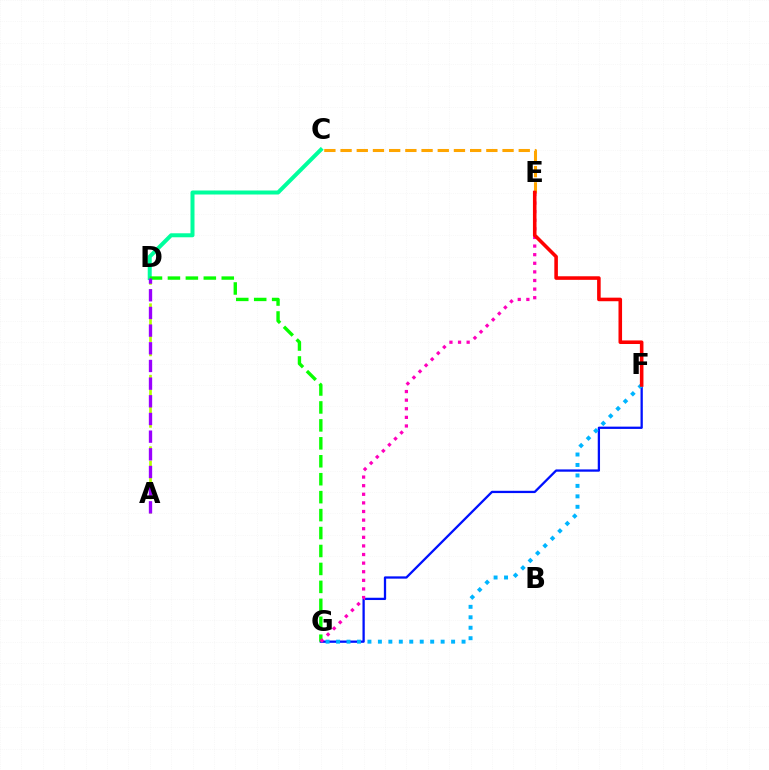{('C', 'D'): [{'color': '#00ff9d', 'line_style': 'solid', 'thickness': 2.88}], ('A', 'D'): [{'color': '#b3ff00', 'line_style': 'dashed', 'thickness': 1.94}, {'color': '#9b00ff', 'line_style': 'dashed', 'thickness': 2.4}], ('F', 'G'): [{'color': '#0010ff', 'line_style': 'solid', 'thickness': 1.65}, {'color': '#00b5ff', 'line_style': 'dotted', 'thickness': 2.84}], ('D', 'G'): [{'color': '#08ff00', 'line_style': 'dashed', 'thickness': 2.44}], ('C', 'E'): [{'color': '#ffa500', 'line_style': 'dashed', 'thickness': 2.2}], ('E', 'G'): [{'color': '#ff00bd', 'line_style': 'dotted', 'thickness': 2.34}], ('E', 'F'): [{'color': '#ff0000', 'line_style': 'solid', 'thickness': 2.57}]}